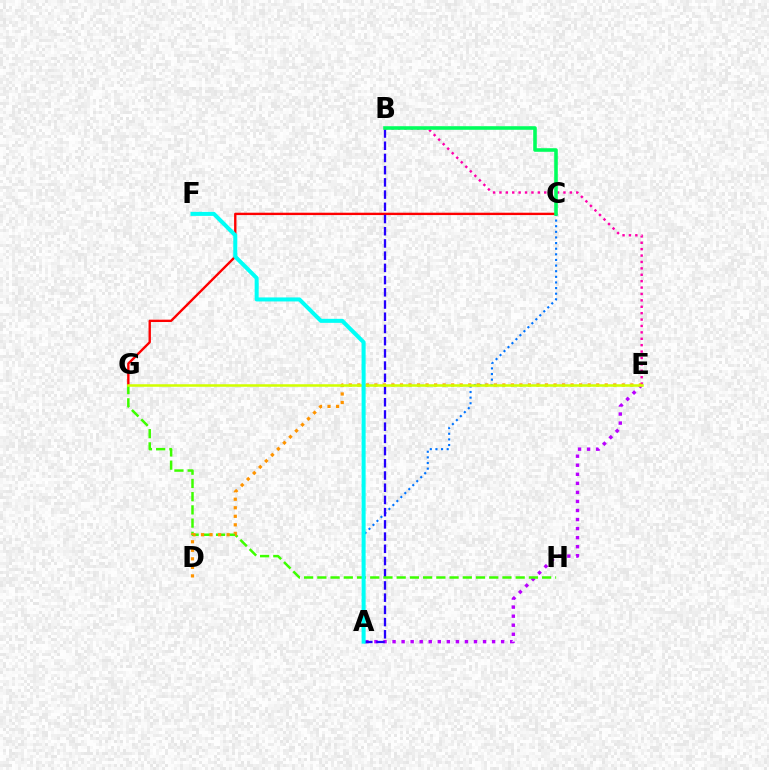{('C', 'G'): [{'color': '#ff0000', 'line_style': 'solid', 'thickness': 1.7}], ('A', 'C'): [{'color': '#0074ff', 'line_style': 'dotted', 'thickness': 1.53}], ('B', 'E'): [{'color': '#ff00ac', 'line_style': 'dotted', 'thickness': 1.74}], ('A', 'E'): [{'color': '#b900ff', 'line_style': 'dotted', 'thickness': 2.46}], ('A', 'B'): [{'color': '#2500ff', 'line_style': 'dashed', 'thickness': 1.66}], ('G', 'H'): [{'color': '#3dff00', 'line_style': 'dashed', 'thickness': 1.8}], ('D', 'E'): [{'color': '#ff9400', 'line_style': 'dotted', 'thickness': 2.32}], ('E', 'G'): [{'color': '#d1ff00', 'line_style': 'solid', 'thickness': 1.83}], ('A', 'F'): [{'color': '#00fff6', 'line_style': 'solid', 'thickness': 2.9}], ('B', 'C'): [{'color': '#00ff5c', 'line_style': 'solid', 'thickness': 2.58}]}